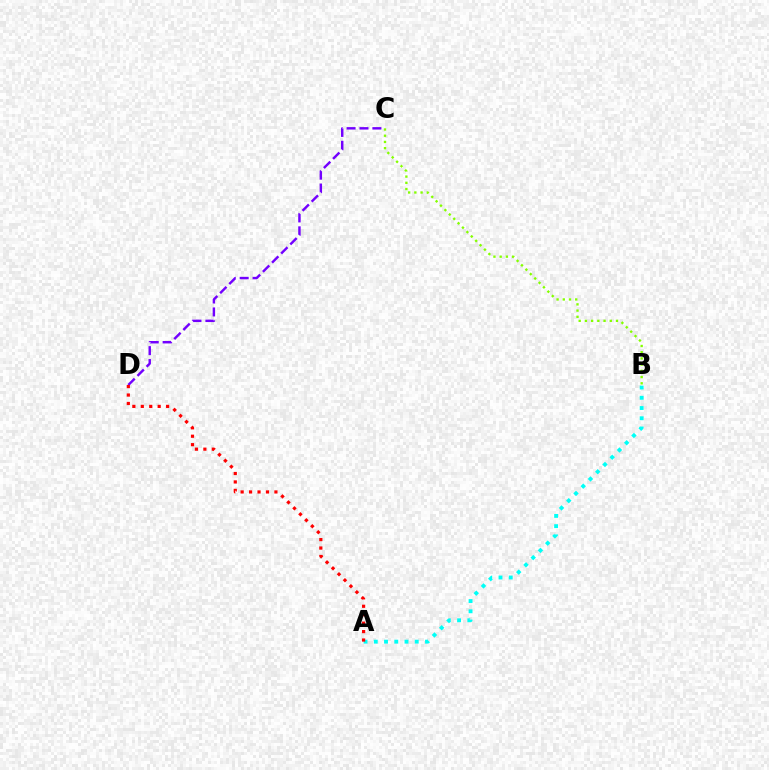{('B', 'C'): [{'color': '#84ff00', 'line_style': 'dotted', 'thickness': 1.69}], ('A', 'B'): [{'color': '#00fff6', 'line_style': 'dotted', 'thickness': 2.78}], ('C', 'D'): [{'color': '#7200ff', 'line_style': 'dashed', 'thickness': 1.75}], ('A', 'D'): [{'color': '#ff0000', 'line_style': 'dotted', 'thickness': 2.29}]}